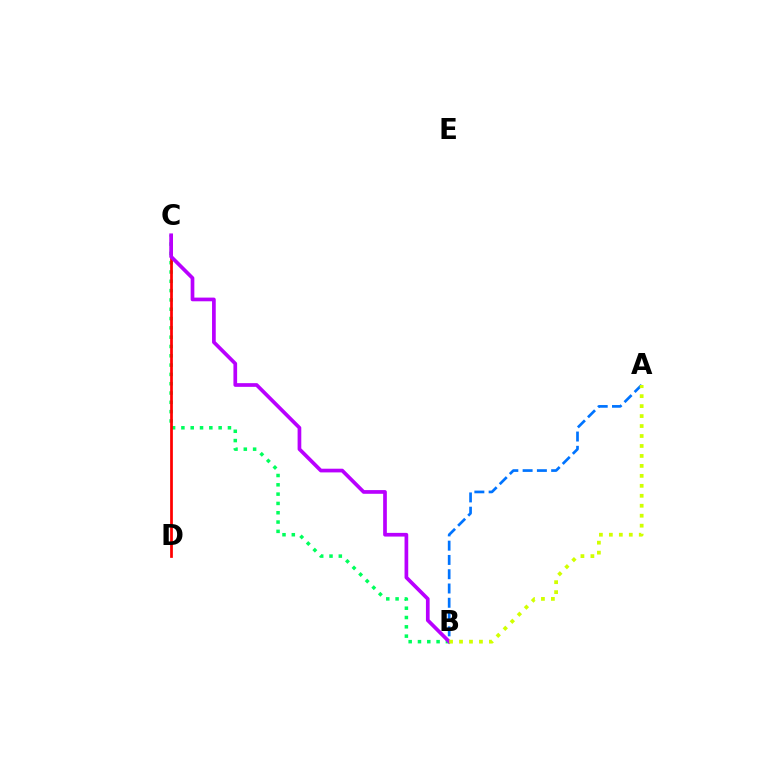{('B', 'C'): [{'color': '#00ff5c', 'line_style': 'dotted', 'thickness': 2.53}, {'color': '#b900ff', 'line_style': 'solid', 'thickness': 2.66}], ('C', 'D'): [{'color': '#ff0000', 'line_style': 'solid', 'thickness': 1.97}], ('A', 'B'): [{'color': '#0074ff', 'line_style': 'dashed', 'thickness': 1.94}, {'color': '#d1ff00', 'line_style': 'dotted', 'thickness': 2.71}]}